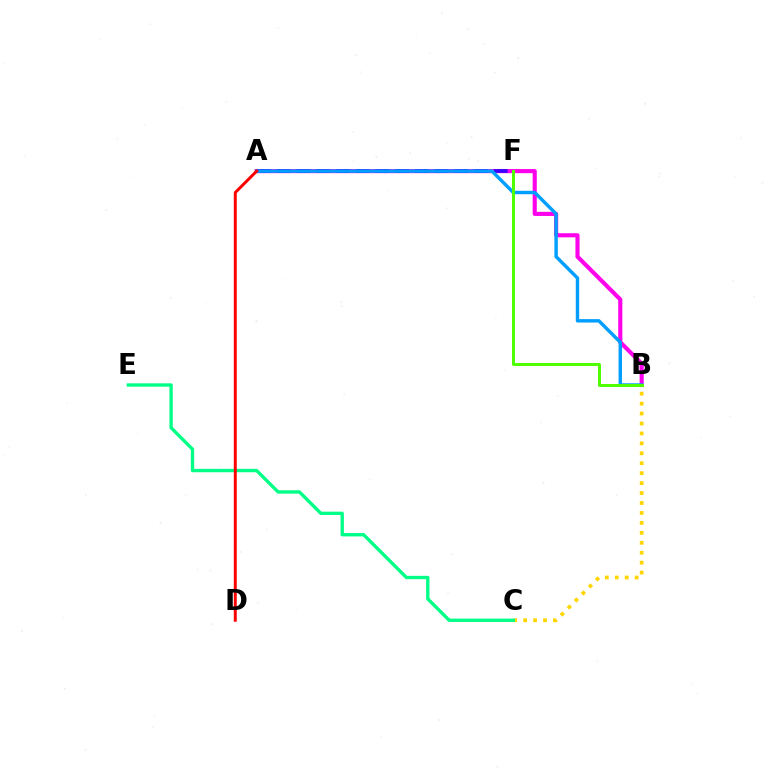{('B', 'C'): [{'color': '#ffd500', 'line_style': 'dotted', 'thickness': 2.7}], ('A', 'B'): [{'color': '#ff00ed', 'line_style': 'solid', 'thickness': 2.96}, {'color': '#009eff', 'line_style': 'solid', 'thickness': 2.46}], ('A', 'F'): [{'color': '#3700ff', 'line_style': 'dashed', 'thickness': 2.68}], ('C', 'E'): [{'color': '#00ff86', 'line_style': 'solid', 'thickness': 2.41}], ('B', 'F'): [{'color': '#4fff00', 'line_style': 'solid', 'thickness': 2.14}], ('A', 'D'): [{'color': '#ff0000', 'line_style': 'solid', 'thickness': 2.13}]}